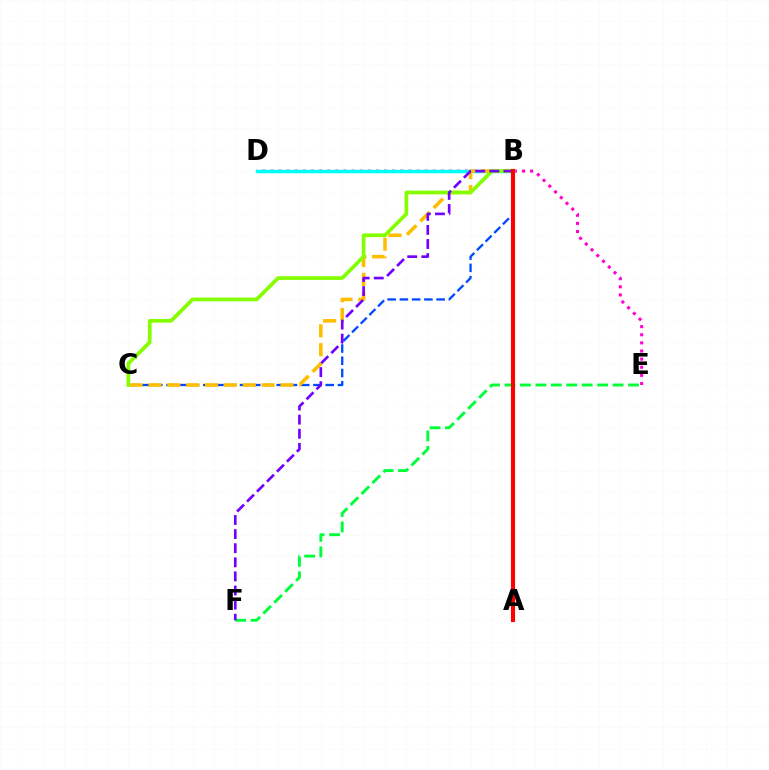{('D', 'E'): [{'color': '#ff00cf', 'line_style': 'dotted', 'thickness': 2.21}], ('B', 'C'): [{'color': '#004bff', 'line_style': 'dashed', 'thickness': 1.66}, {'color': '#ffbd00', 'line_style': 'dashed', 'thickness': 2.56}, {'color': '#84ff00', 'line_style': 'solid', 'thickness': 2.66}], ('B', 'D'): [{'color': '#00fff6', 'line_style': 'solid', 'thickness': 2.51}], ('E', 'F'): [{'color': '#00ff39', 'line_style': 'dashed', 'thickness': 2.1}], ('B', 'F'): [{'color': '#7200ff', 'line_style': 'dashed', 'thickness': 1.92}], ('A', 'B'): [{'color': '#ff0000', 'line_style': 'solid', 'thickness': 2.95}]}